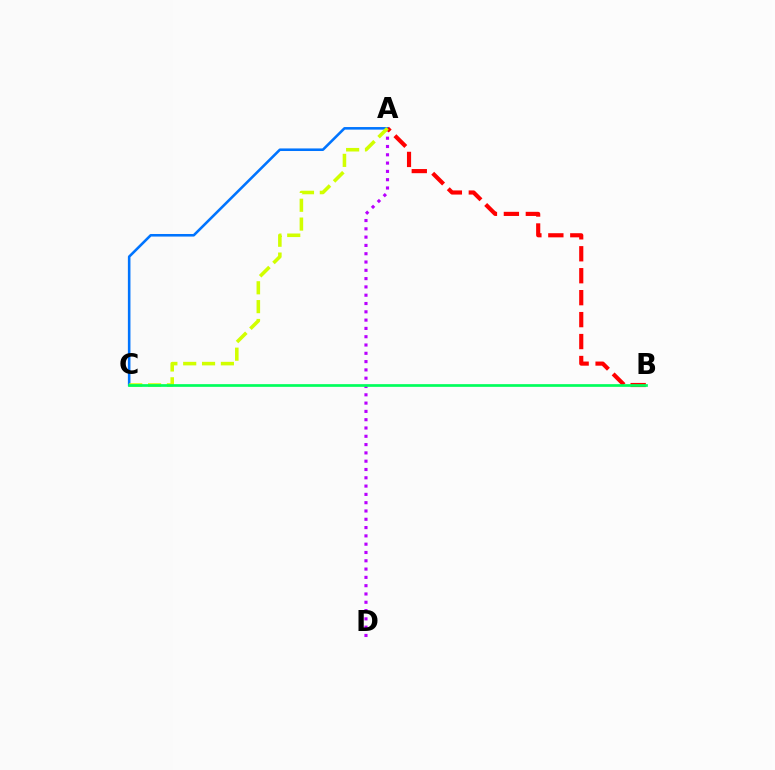{('A', 'D'): [{'color': '#b900ff', 'line_style': 'dotted', 'thickness': 2.25}], ('A', 'C'): [{'color': '#0074ff', 'line_style': 'solid', 'thickness': 1.85}, {'color': '#d1ff00', 'line_style': 'dashed', 'thickness': 2.56}], ('A', 'B'): [{'color': '#ff0000', 'line_style': 'dashed', 'thickness': 2.98}], ('B', 'C'): [{'color': '#00ff5c', 'line_style': 'solid', 'thickness': 1.95}]}